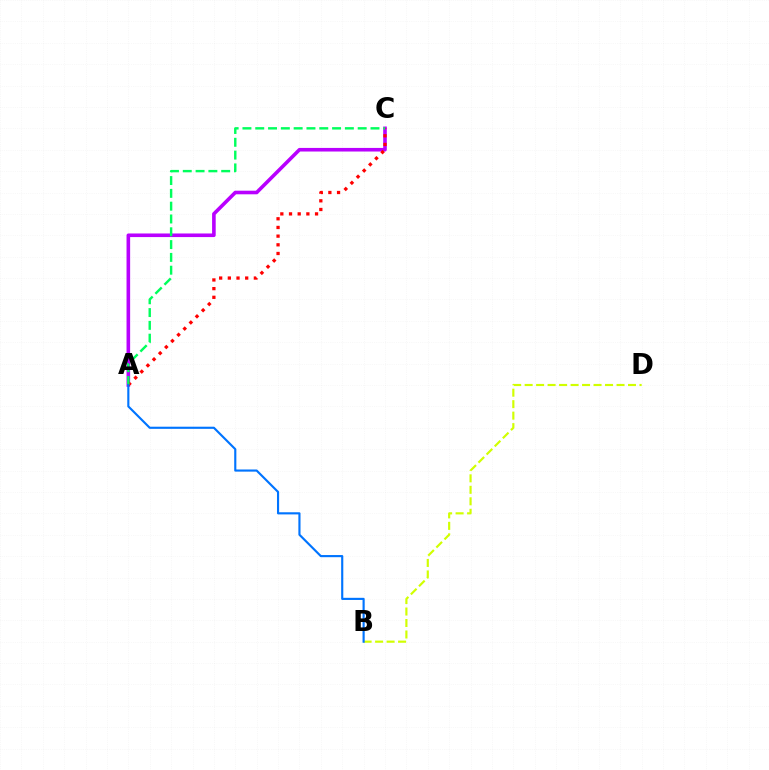{('A', 'C'): [{'color': '#b900ff', 'line_style': 'solid', 'thickness': 2.59}, {'color': '#ff0000', 'line_style': 'dotted', 'thickness': 2.36}, {'color': '#00ff5c', 'line_style': 'dashed', 'thickness': 1.74}], ('B', 'D'): [{'color': '#d1ff00', 'line_style': 'dashed', 'thickness': 1.56}], ('A', 'B'): [{'color': '#0074ff', 'line_style': 'solid', 'thickness': 1.54}]}